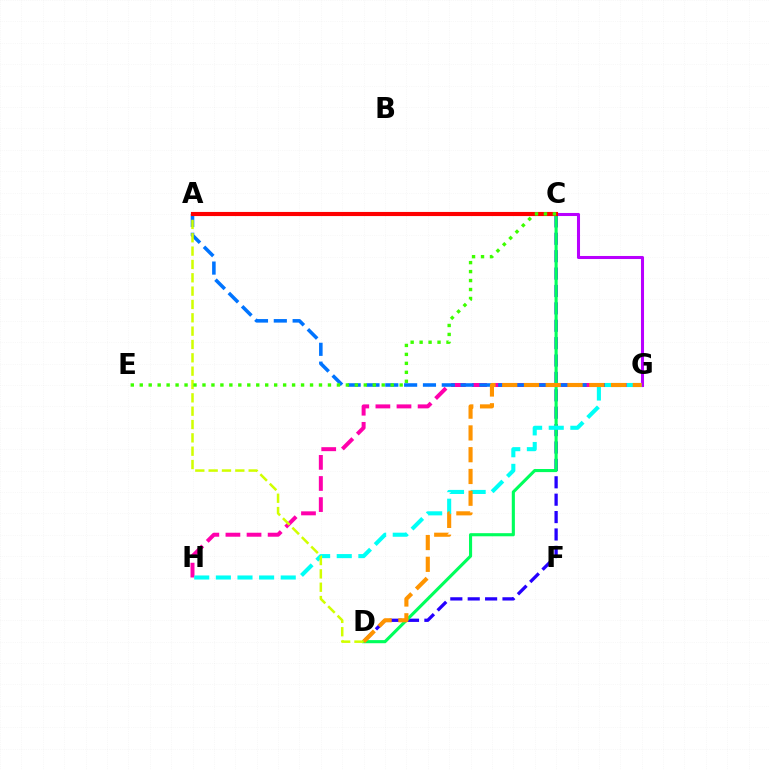{('C', 'D'): [{'color': '#2500ff', 'line_style': 'dashed', 'thickness': 2.36}, {'color': '#00ff5c', 'line_style': 'solid', 'thickness': 2.24}], ('G', 'H'): [{'color': '#ff00ac', 'line_style': 'dashed', 'thickness': 2.87}, {'color': '#00fff6', 'line_style': 'dashed', 'thickness': 2.94}], ('A', 'G'): [{'color': '#0074ff', 'line_style': 'dashed', 'thickness': 2.56}], ('C', 'G'): [{'color': '#b900ff', 'line_style': 'solid', 'thickness': 2.2}], ('D', 'G'): [{'color': '#ff9400', 'line_style': 'dashed', 'thickness': 2.96}], ('A', 'D'): [{'color': '#d1ff00', 'line_style': 'dashed', 'thickness': 1.81}], ('A', 'C'): [{'color': '#ff0000', 'line_style': 'solid', 'thickness': 2.97}], ('C', 'E'): [{'color': '#3dff00', 'line_style': 'dotted', 'thickness': 2.44}]}